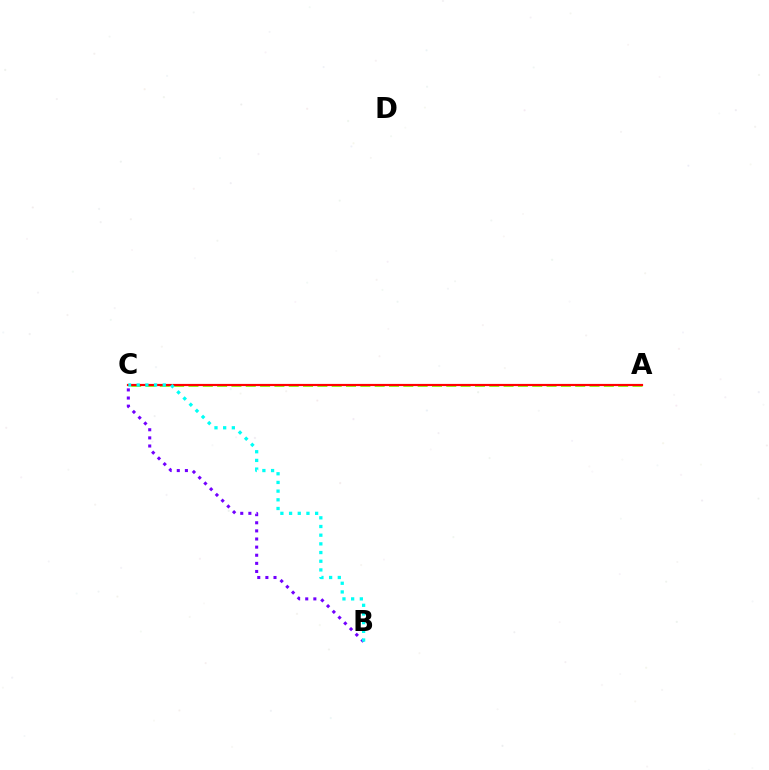{('A', 'C'): [{'color': '#84ff00', 'line_style': 'dashed', 'thickness': 1.95}, {'color': '#ff0000', 'line_style': 'solid', 'thickness': 1.57}], ('B', 'C'): [{'color': '#7200ff', 'line_style': 'dotted', 'thickness': 2.21}, {'color': '#00fff6', 'line_style': 'dotted', 'thickness': 2.36}]}